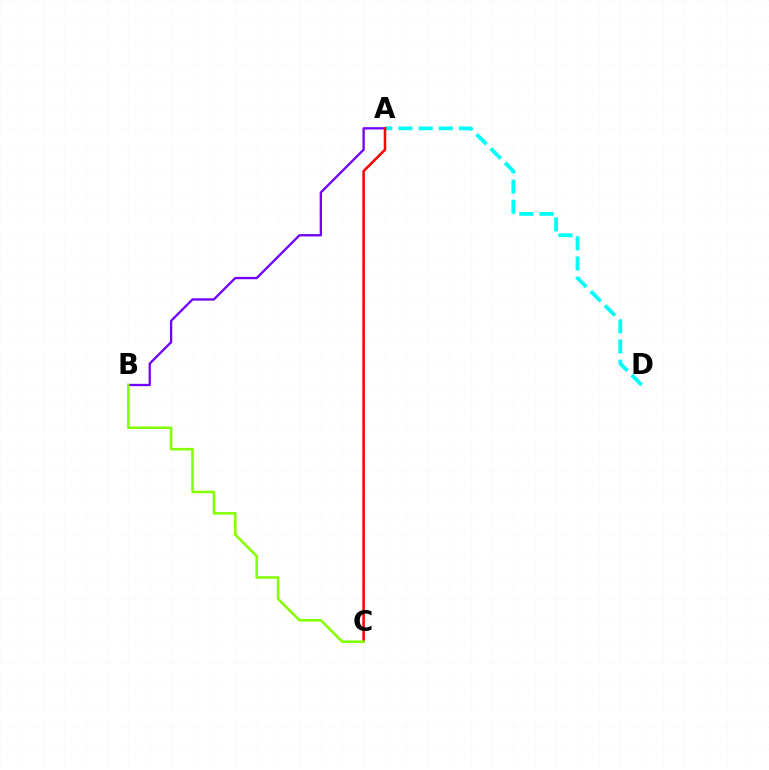{('A', 'D'): [{'color': '#00fff6', 'line_style': 'dashed', 'thickness': 2.74}], ('A', 'B'): [{'color': '#7200ff', 'line_style': 'solid', 'thickness': 1.67}], ('A', 'C'): [{'color': '#ff0000', 'line_style': 'solid', 'thickness': 1.84}], ('B', 'C'): [{'color': '#84ff00', 'line_style': 'solid', 'thickness': 1.83}]}